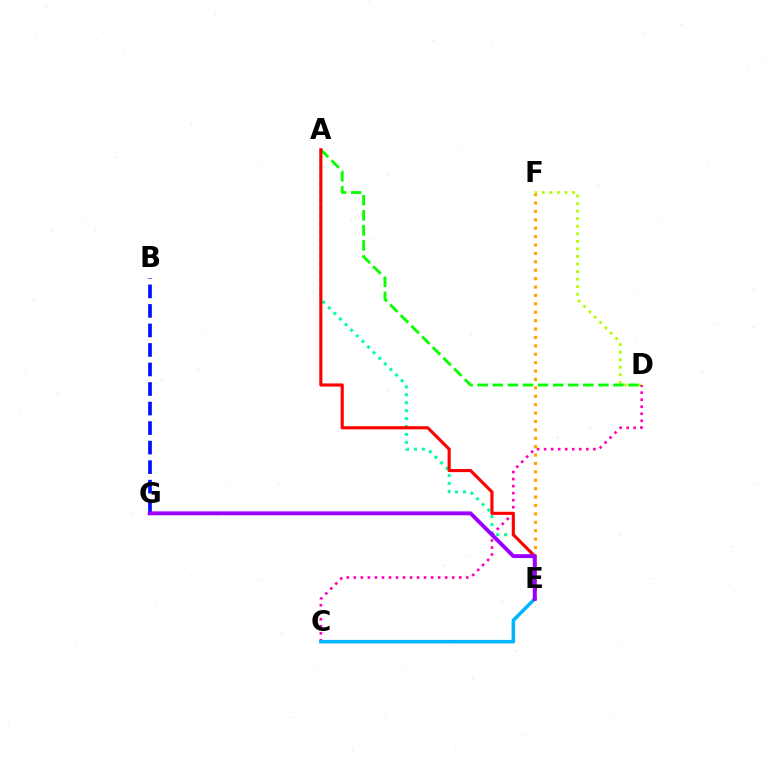{('B', 'G'): [{'color': '#0010ff', 'line_style': 'dashed', 'thickness': 2.65}], ('A', 'E'): [{'color': '#00ff9d', 'line_style': 'dotted', 'thickness': 2.15}, {'color': '#ff0000', 'line_style': 'solid', 'thickness': 2.25}], ('D', 'F'): [{'color': '#b3ff00', 'line_style': 'dotted', 'thickness': 2.05}], ('C', 'D'): [{'color': '#ff00bd', 'line_style': 'dotted', 'thickness': 1.91}], ('A', 'D'): [{'color': '#08ff00', 'line_style': 'dashed', 'thickness': 2.05}], ('E', 'F'): [{'color': '#ffa500', 'line_style': 'dotted', 'thickness': 2.28}], ('C', 'E'): [{'color': '#00b5ff', 'line_style': 'solid', 'thickness': 2.52}], ('E', 'G'): [{'color': '#9b00ff', 'line_style': 'solid', 'thickness': 2.81}]}